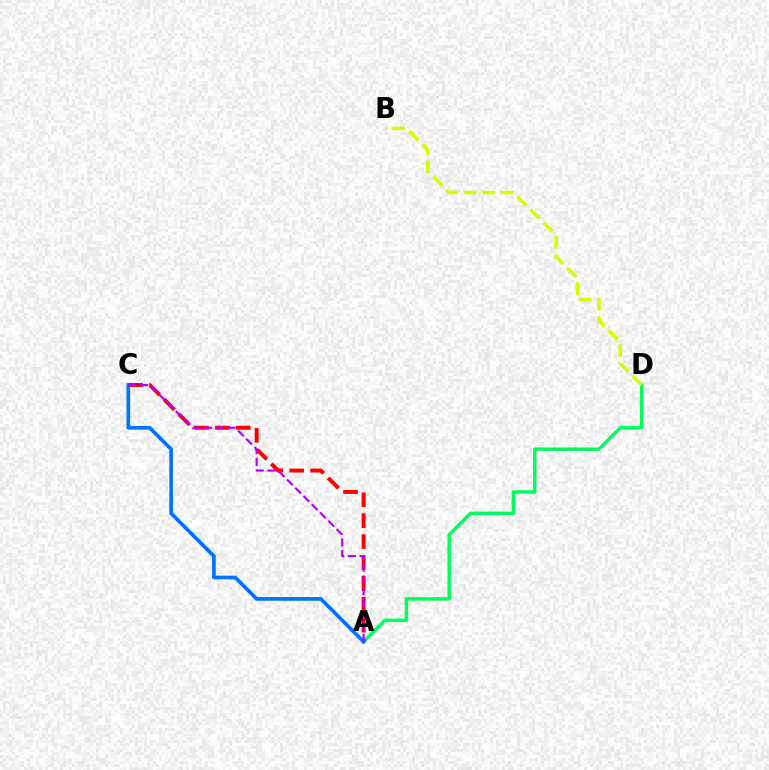{('A', 'D'): [{'color': '#00ff5c', 'line_style': 'solid', 'thickness': 2.46}], ('A', 'C'): [{'color': '#ff0000', 'line_style': 'dashed', 'thickness': 2.84}, {'color': '#0074ff', 'line_style': 'solid', 'thickness': 2.65}, {'color': '#b900ff', 'line_style': 'dashed', 'thickness': 1.59}], ('B', 'D'): [{'color': '#d1ff00', 'line_style': 'dashed', 'thickness': 2.5}]}